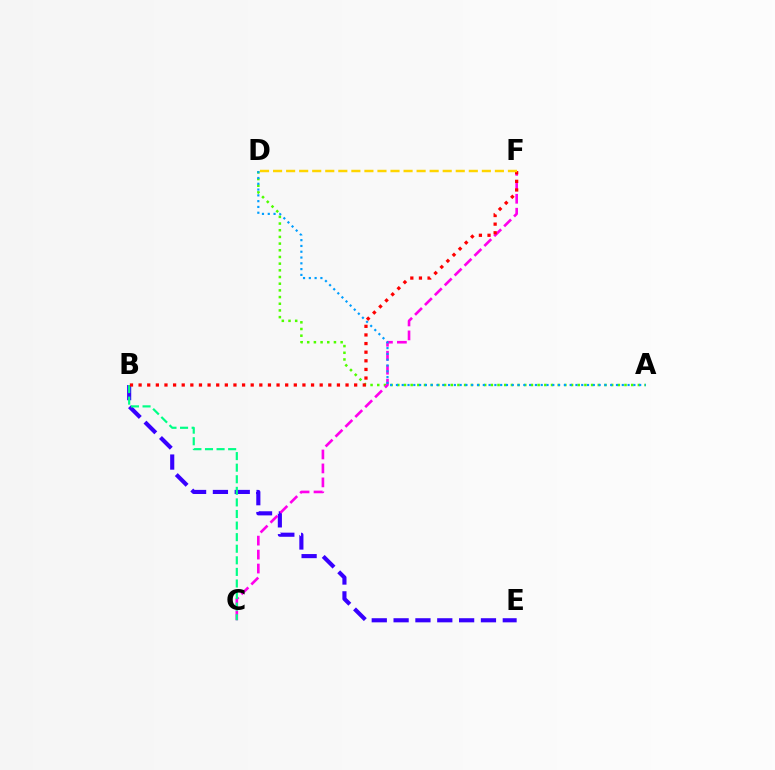{('A', 'D'): [{'color': '#4fff00', 'line_style': 'dotted', 'thickness': 1.82}, {'color': '#009eff', 'line_style': 'dotted', 'thickness': 1.57}], ('B', 'E'): [{'color': '#3700ff', 'line_style': 'dashed', 'thickness': 2.97}], ('C', 'F'): [{'color': '#ff00ed', 'line_style': 'dashed', 'thickness': 1.9}], ('B', 'C'): [{'color': '#00ff86', 'line_style': 'dashed', 'thickness': 1.57}], ('B', 'F'): [{'color': '#ff0000', 'line_style': 'dotted', 'thickness': 2.34}], ('D', 'F'): [{'color': '#ffd500', 'line_style': 'dashed', 'thickness': 1.77}]}